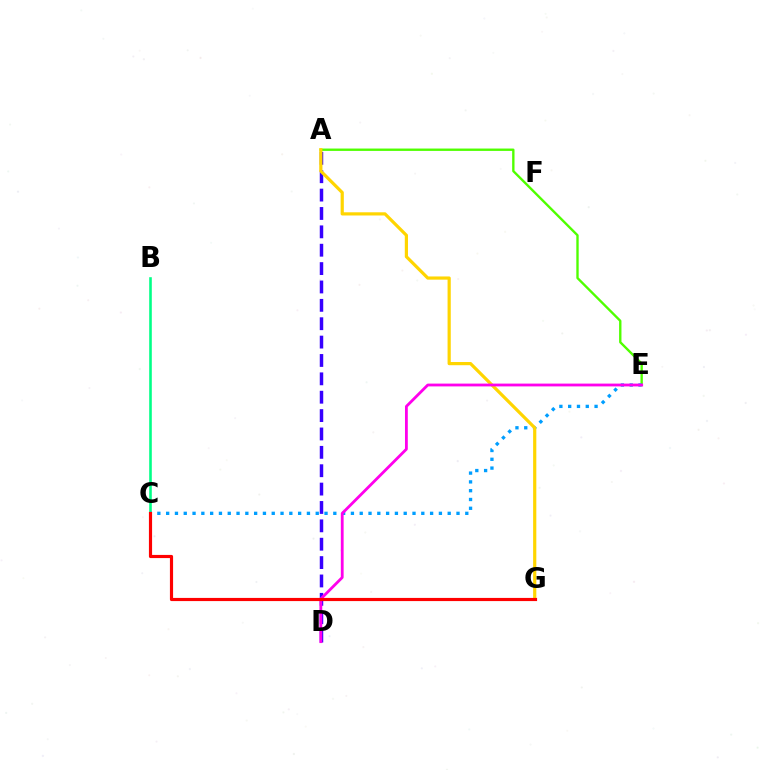{('A', 'E'): [{'color': '#4fff00', 'line_style': 'solid', 'thickness': 1.7}], ('B', 'C'): [{'color': '#00ff86', 'line_style': 'solid', 'thickness': 1.87}], ('A', 'D'): [{'color': '#3700ff', 'line_style': 'dashed', 'thickness': 2.5}], ('C', 'E'): [{'color': '#009eff', 'line_style': 'dotted', 'thickness': 2.39}], ('A', 'G'): [{'color': '#ffd500', 'line_style': 'solid', 'thickness': 2.3}], ('D', 'E'): [{'color': '#ff00ed', 'line_style': 'solid', 'thickness': 2.02}], ('C', 'G'): [{'color': '#ff0000', 'line_style': 'solid', 'thickness': 2.28}]}